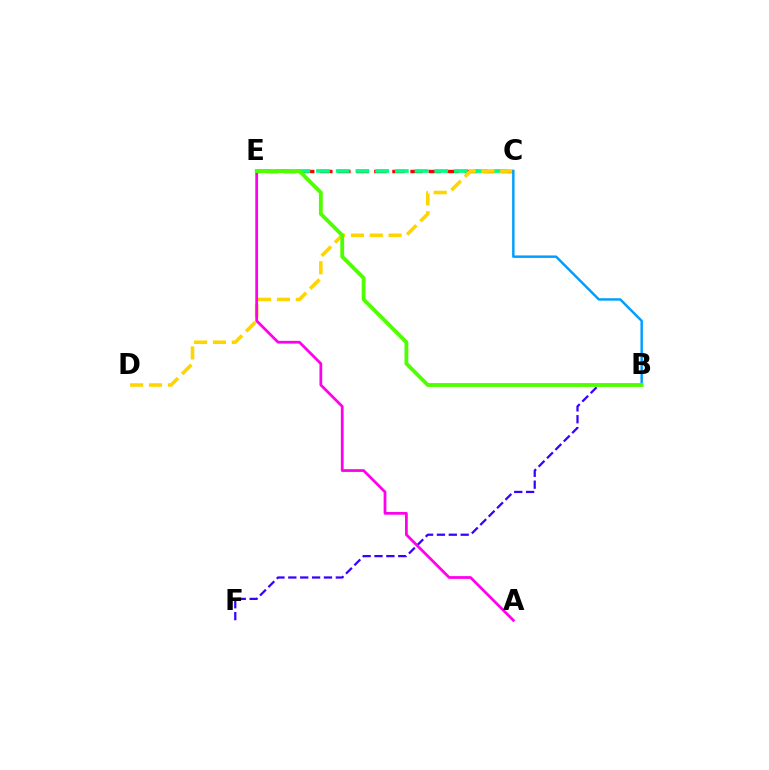{('C', 'E'): [{'color': '#ff0000', 'line_style': 'dashed', 'thickness': 2.46}, {'color': '#00ff86', 'line_style': 'dashed', 'thickness': 2.68}], ('B', 'F'): [{'color': '#3700ff', 'line_style': 'dashed', 'thickness': 1.61}], ('C', 'D'): [{'color': '#ffd500', 'line_style': 'dashed', 'thickness': 2.56}], ('A', 'E'): [{'color': '#ff00ed', 'line_style': 'solid', 'thickness': 1.98}], ('B', 'C'): [{'color': '#009eff', 'line_style': 'solid', 'thickness': 1.76}], ('B', 'E'): [{'color': '#4fff00', 'line_style': 'solid', 'thickness': 2.75}]}